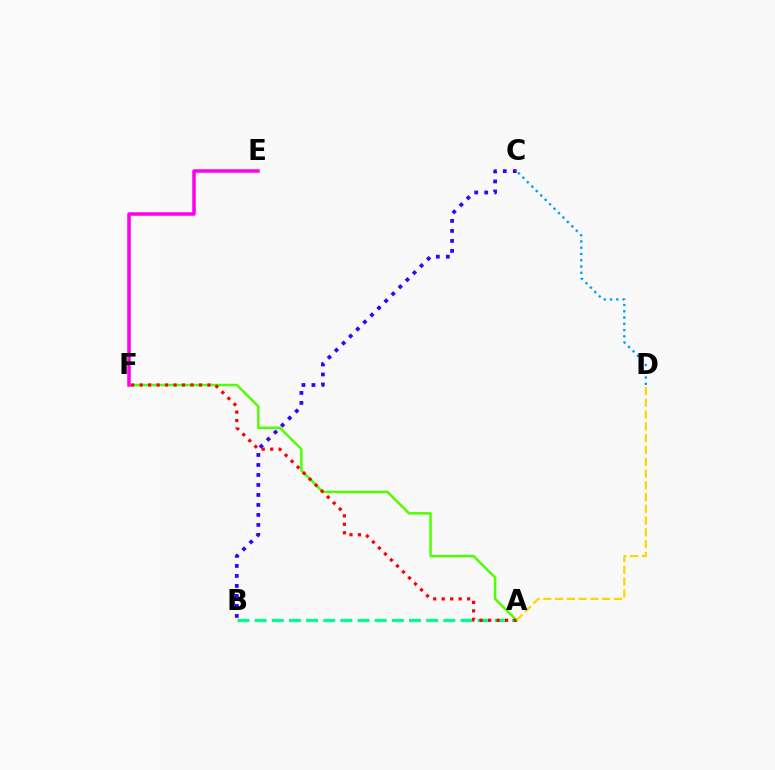{('A', 'B'): [{'color': '#00ff86', 'line_style': 'dashed', 'thickness': 2.33}], ('A', 'F'): [{'color': '#4fff00', 'line_style': 'solid', 'thickness': 1.77}, {'color': '#ff0000', 'line_style': 'dotted', 'thickness': 2.3}], ('E', 'F'): [{'color': '#ff00ed', 'line_style': 'solid', 'thickness': 2.53}], ('C', 'D'): [{'color': '#009eff', 'line_style': 'dotted', 'thickness': 1.7}], ('A', 'D'): [{'color': '#ffd500', 'line_style': 'dashed', 'thickness': 1.6}], ('B', 'C'): [{'color': '#3700ff', 'line_style': 'dotted', 'thickness': 2.72}]}